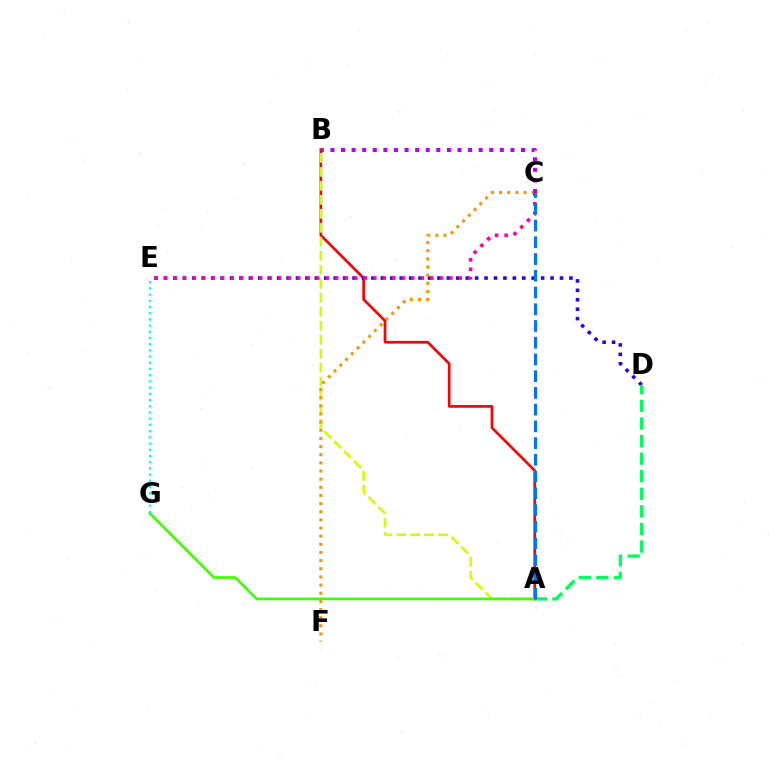{('A', 'B'): [{'color': '#ff0000', 'line_style': 'solid', 'thickness': 1.93}, {'color': '#d1ff00', 'line_style': 'dashed', 'thickness': 1.9}], ('D', 'E'): [{'color': '#2500ff', 'line_style': 'dotted', 'thickness': 2.56}], ('A', 'G'): [{'color': '#3dff00', 'line_style': 'solid', 'thickness': 1.94}], ('C', 'F'): [{'color': '#ff9400', 'line_style': 'dotted', 'thickness': 2.21}], ('A', 'D'): [{'color': '#00ff5c', 'line_style': 'dashed', 'thickness': 2.39}], ('C', 'E'): [{'color': '#ff00ac', 'line_style': 'dotted', 'thickness': 2.58}], ('E', 'G'): [{'color': '#00fff6', 'line_style': 'dotted', 'thickness': 1.69}], ('A', 'C'): [{'color': '#0074ff', 'line_style': 'dashed', 'thickness': 2.27}], ('B', 'C'): [{'color': '#b900ff', 'line_style': 'dotted', 'thickness': 2.88}]}